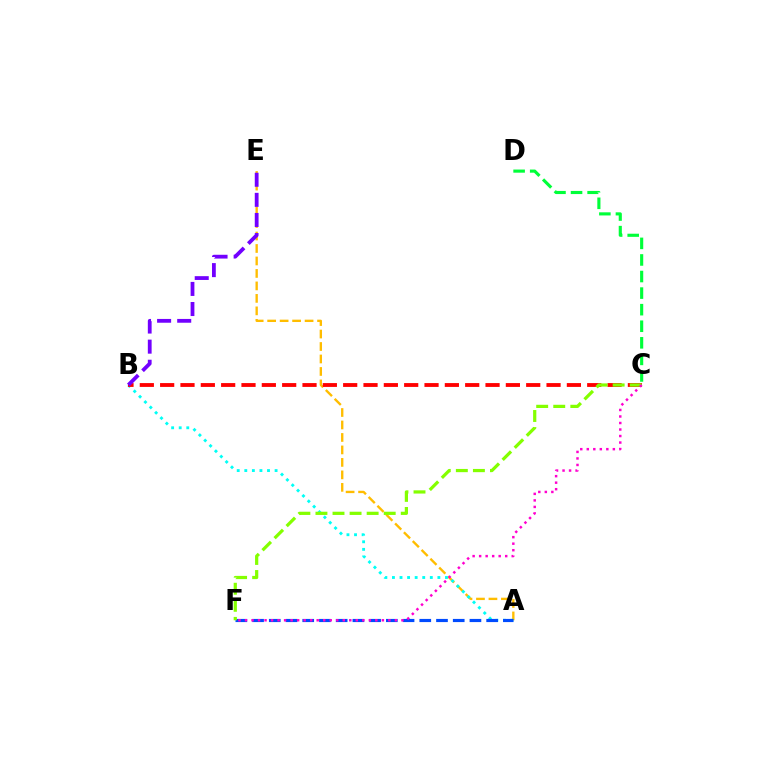{('C', 'D'): [{'color': '#00ff39', 'line_style': 'dashed', 'thickness': 2.25}], ('A', 'E'): [{'color': '#ffbd00', 'line_style': 'dashed', 'thickness': 1.69}], ('A', 'B'): [{'color': '#00fff6', 'line_style': 'dotted', 'thickness': 2.06}], ('B', 'C'): [{'color': '#ff0000', 'line_style': 'dashed', 'thickness': 2.76}], ('A', 'F'): [{'color': '#004bff', 'line_style': 'dashed', 'thickness': 2.27}], ('C', 'F'): [{'color': '#84ff00', 'line_style': 'dashed', 'thickness': 2.32}, {'color': '#ff00cf', 'line_style': 'dotted', 'thickness': 1.77}], ('B', 'E'): [{'color': '#7200ff', 'line_style': 'dashed', 'thickness': 2.73}]}